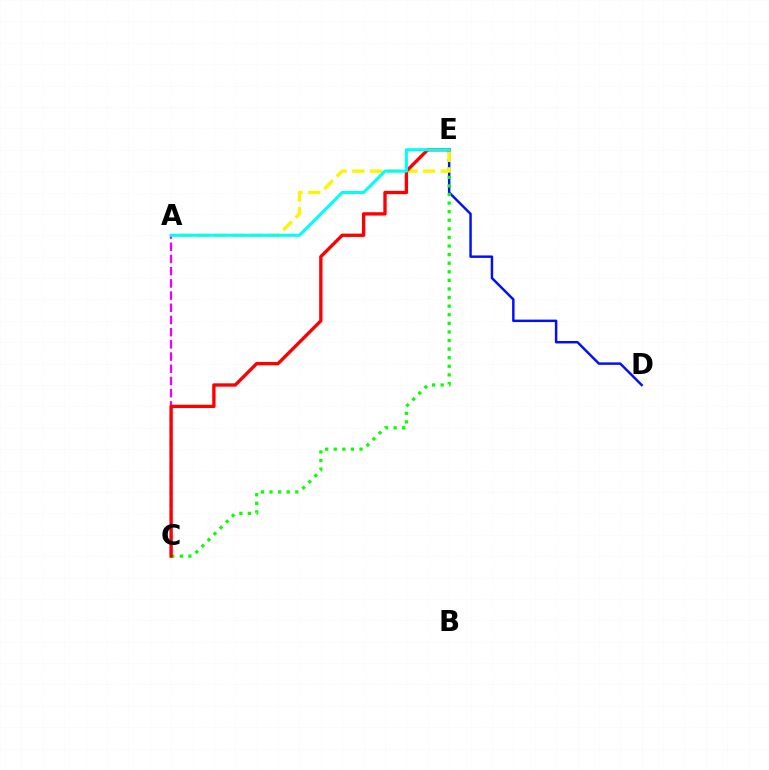{('D', 'E'): [{'color': '#0010ff', 'line_style': 'solid', 'thickness': 1.77}], ('C', 'E'): [{'color': '#08ff00', 'line_style': 'dotted', 'thickness': 2.33}, {'color': '#ff0000', 'line_style': 'solid', 'thickness': 2.41}], ('A', 'C'): [{'color': '#ee00ff', 'line_style': 'dashed', 'thickness': 1.66}], ('A', 'E'): [{'color': '#fcf500', 'line_style': 'dashed', 'thickness': 2.4}, {'color': '#00fff6', 'line_style': 'solid', 'thickness': 2.22}]}